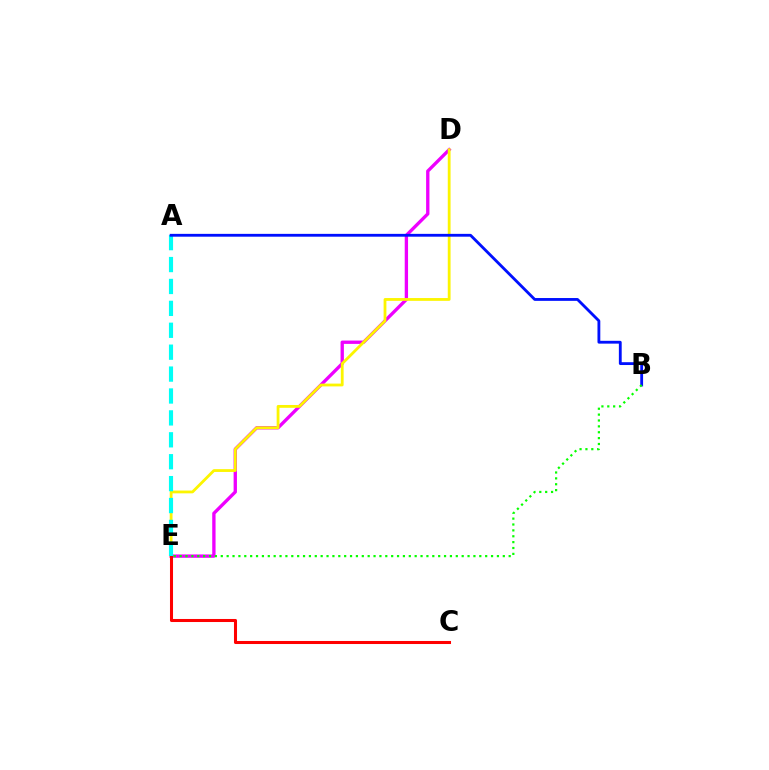{('D', 'E'): [{'color': '#ee00ff', 'line_style': 'solid', 'thickness': 2.4}, {'color': '#fcf500', 'line_style': 'solid', 'thickness': 2.01}], ('C', 'E'): [{'color': '#ff0000', 'line_style': 'solid', 'thickness': 2.2}], ('A', 'E'): [{'color': '#00fff6', 'line_style': 'dashed', 'thickness': 2.98}], ('A', 'B'): [{'color': '#0010ff', 'line_style': 'solid', 'thickness': 2.04}], ('B', 'E'): [{'color': '#08ff00', 'line_style': 'dotted', 'thickness': 1.6}]}